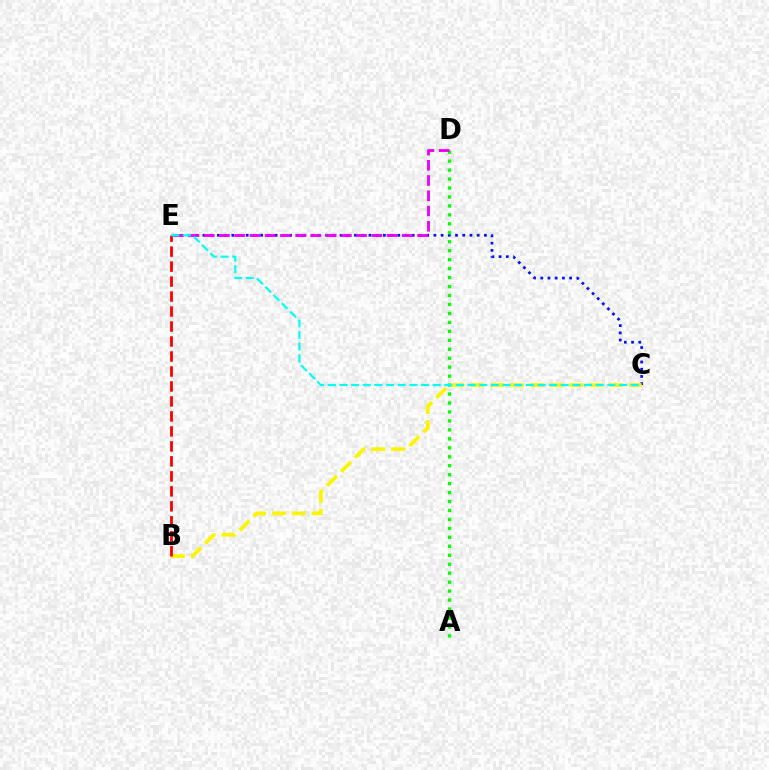{('C', 'E'): [{'color': '#0010ff', 'line_style': 'dotted', 'thickness': 1.96}, {'color': '#00fff6', 'line_style': 'dashed', 'thickness': 1.58}], ('A', 'D'): [{'color': '#08ff00', 'line_style': 'dotted', 'thickness': 2.43}], ('B', 'C'): [{'color': '#fcf500', 'line_style': 'dashed', 'thickness': 2.69}], ('B', 'E'): [{'color': '#ff0000', 'line_style': 'dashed', 'thickness': 2.04}], ('D', 'E'): [{'color': '#ee00ff', 'line_style': 'dashed', 'thickness': 2.07}]}